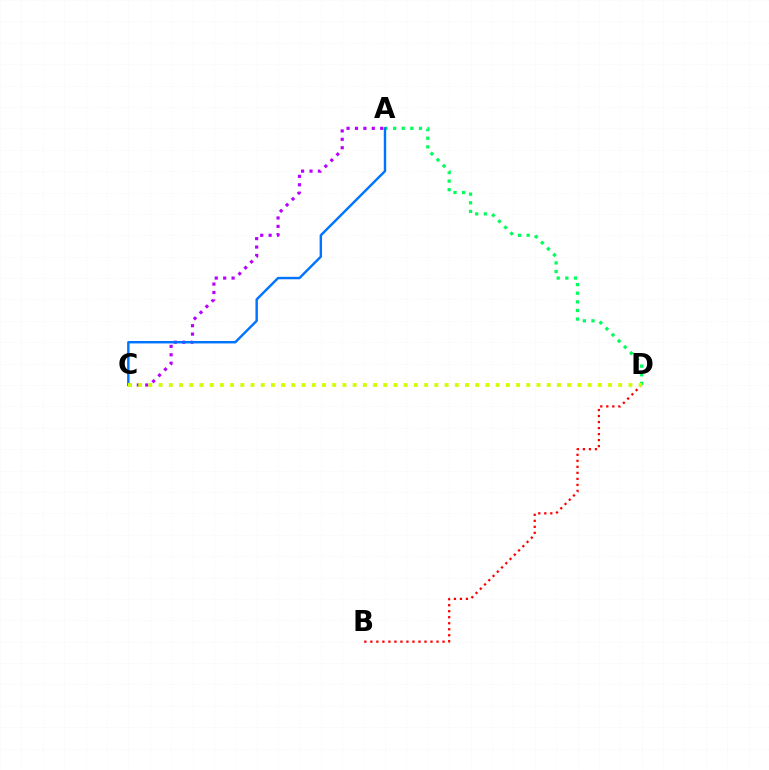{('A', 'D'): [{'color': '#00ff5c', 'line_style': 'dotted', 'thickness': 2.34}], ('A', 'C'): [{'color': '#b900ff', 'line_style': 'dotted', 'thickness': 2.29}, {'color': '#0074ff', 'line_style': 'solid', 'thickness': 1.75}], ('B', 'D'): [{'color': '#ff0000', 'line_style': 'dotted', 'thickness': 1.63}], ('C', 'D'): [{'color': '#d1ff00', 'line_style': 'dotted', 'thickness': 2.78}]}